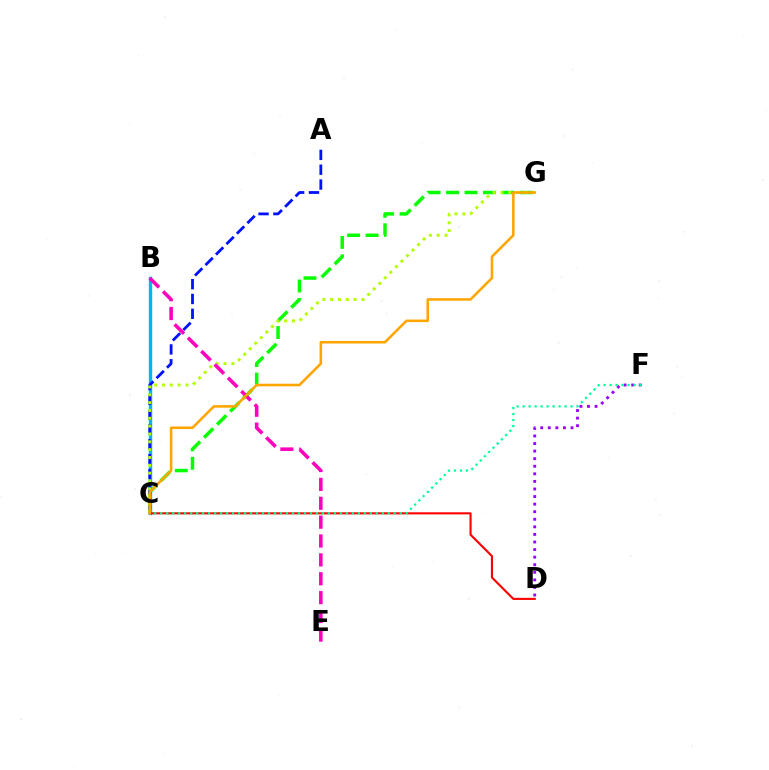{('C', 'G'): [{'color': '#08ff00', 'line_style': 'dashed', 'thickness': 2.51}, {'color': '#b3ff00', 'line_style': 'dotted', 'thickness': 2.13}, {'color': '#ffa500', 'line_style': 'solid', 'thickness': 1.85}], ('B', 'C'): [{'color': '#00b5ff', 'line_style': 'solid', 'thickness': 2.44}], ('A', 'C'): [{'color': '#0010ff', 'line_style': 'dashed', 'thickness': 2.01}], ('D', 'F'): [{'color': '#9b00ff', 'line_style': 'dotted', 'thickness': 2.06}], ('C', 'D'): [{'color': '#ff0000', 'line_style': 'solid', 'thickness': 1.52}], ('B', 'E'): [{'color': '#ff00bd', 'line_style': 'dashed', 'thickness': 2.56}], ('C', 'F'): [{'color': '#00ff9d', 'line_style': 'dotted', 'thickness': 1.63}]}